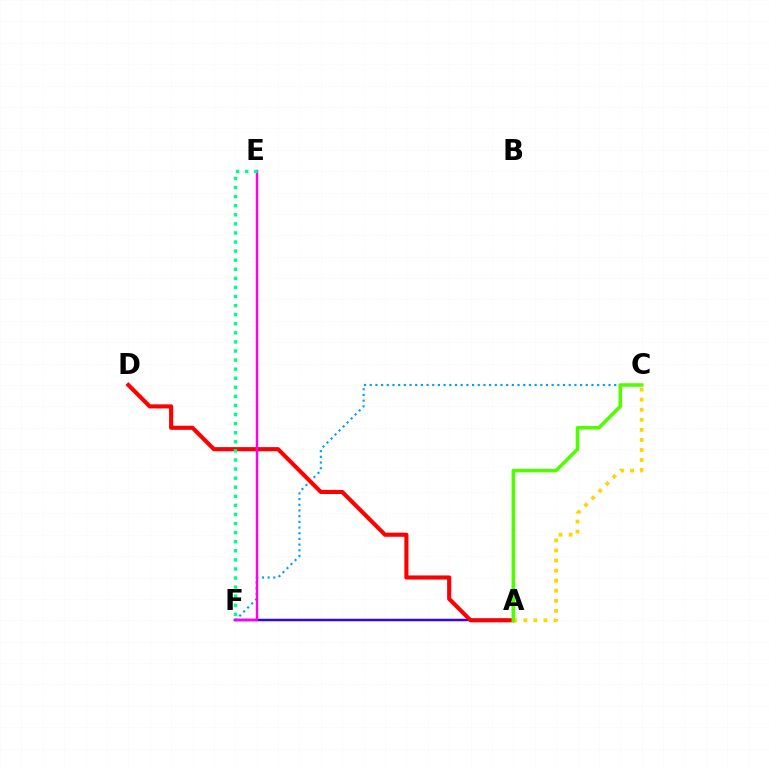{('A', 'F'): [{'color': '#3700ff', 'line_style': 'solid', 'thickness': 1.78}], ('C', 'F'): [{'color': '#009eff', 'line_style': 'dotted', 'thickness': 1.54}], ('A', 'D'): [{'color': '#ff0000', 'line_style': 'solid', 'thickness': 2.95}], ('E', 'F'): [{'color': '#ff00ed', 'line_style': 'solid', 'thickness': 1.76}, {'color': '#00ff86', 'line_style': 'dotted', 'thickness': 2.47}], ('A', 'C'): [{'color': '#ffd500', 'line_style': 'dotted', 'thickness': 2.73}, {'color': '#4fff00', 'line_style': 'solid', 'thickness': 2.56}]}